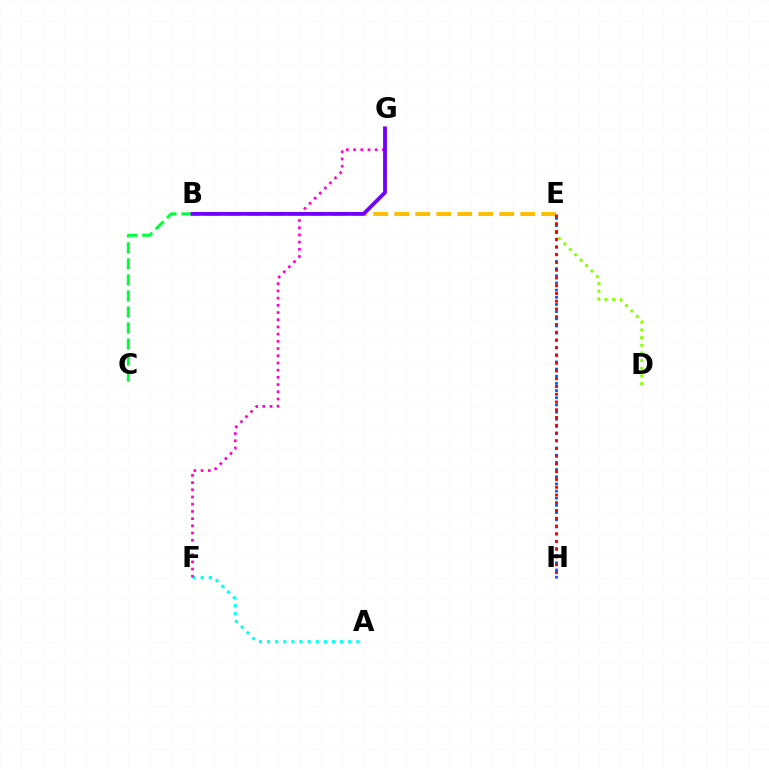{('D', 'E'): [{'color': '#84ff00', 'line_style': 'dotted', 'thickness': 2.08}], ('B', 'E'): [{'color': '#ffbd00', 'line_style': 'dashed', 'thickness': 2.85}], ('A', 'F'): [{'color': '#00fff6', 'line_style': 'dotted', 'thickness': 2.21}], ('F', 'G'): [{'color': '#ff00cf', 'line_style': 'dotted', 'thickness': 1.96}], ('B', 'C'): [{'color': '#00ff39', 'line_style': 'dashed', 'thickness': 2.18}], ('E', 'H'): [{'color': '#004bff', 'line_style': 'dotted', 'thickness': 1.95}, {'color': '#ff0000', 'line_style': 'dotted', 'thickness': 2.11}], ('B', 'G'): [{'color': '#7200ff', 'line_style': 'solid', 'thickness': 2.72}]}